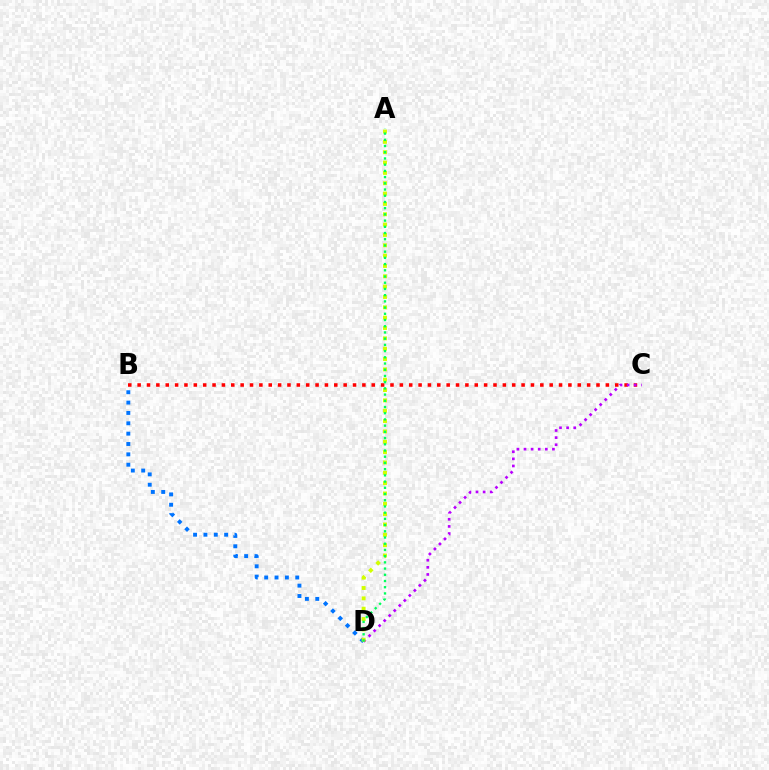{('B', 'C'): [{'color': '#ff0000', 'line_style': 'dotted', 'thickness': 2.54}], ('B', 'D'): [{'color': '#0074ff', 'line_style': 'dotted', 'thickness': 2.81}], ('C', 'D'): [{'color': '#b900ff', 'line_style': 'dotted', 'thickness': 1.93}], ('A', 'D'): [{'color': '#d1ff00', 'line_style': 'dotted', 'thickness': 2.81}, {'color': '#00ff5c', 'line_style': 'dotted', 'thickness': 1.69}]}